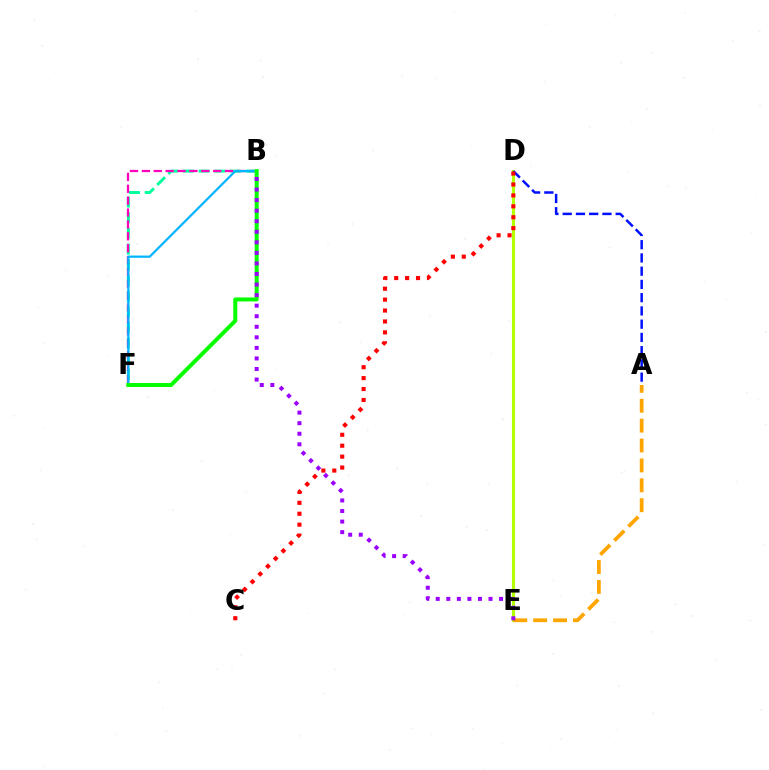{('D', 'E'): [{'color': '#b3ff00', 'line_style': 'solid', 'thickness': 2.24}], ('B', 'F'): [{'color': '#00ff9d', 'line_style': 'dashed', 'thickness': 2.13}, {'color': '#ff00bd', 'line_style': 'dashed', 'thickness': 1.61}, {'color': '#00b5ff', 'line_style': 'solid', 'thickness': 1.61}, {'color': '#08ff00', 'line_style': 'solid', 'thickness': 2.89}], ('A', 'E'): [{'color': '#ffa500', 'line_style': 'dashed', 'thickness': 2.7}], ('A', 'D'): [{'color': '#0010ff', 'line_style': 'dashed', 'thickness': 1.8}], ('B', 'E'): [{'color': '#9b00ff', 'line_style': 'dotted', 'thickness': 2.87}], ('C', 'D'): [{'color': '#ff0000', 'line_style': 'dotted', 'thickness': 2.97}]}